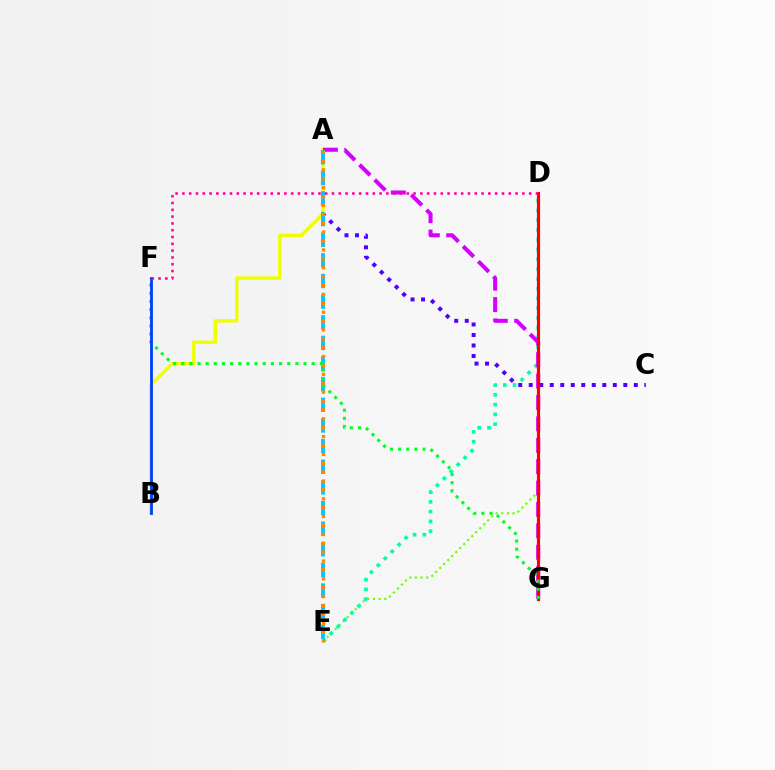{('D', 'E'): [{'color': '#66ff00', 'line_style': 'dotted', 'thickness': 1.53}, {'color': '#00ffaf', 'line_style': 'dotted', 'thickness': 2.65}], ('A', 'C'): [{'color': '#4f00ff', 'line_style': 'dotted', 'thickness': 2.85}], ('A', 'B'): [{'color': '#eeff00', 'line_style': 'solid', 'thickness': 2.45}], ('A', 'G'): [{'color': '#d600ff', 'line_style': 'dashed', 'thickness': 2.91}], ('A', 'E'): [{'color': '#00c7ff', 'line_style': 'dashed', 'thickness': 2.8}, {'color': '#ff8800', 'line_style': 'dotted', 'thickness': 2.41}], ('D', 'G'): [{'color': '#ff0000', 'line_style': 'solid', 'thickness': 2.27}], ('F', 'G'): [{'color': '#00ff27', 'line_style': 'dotted', 'thickness': 2.22}], ('B', 'F'): [{'color': '#003fff', 'line_style': 'solid', 'thickness': 2.03}], ('D', 'F'): [{'color': '#ff00a0', 'line_style': 'dotted', 'thickness': 1.85}]}